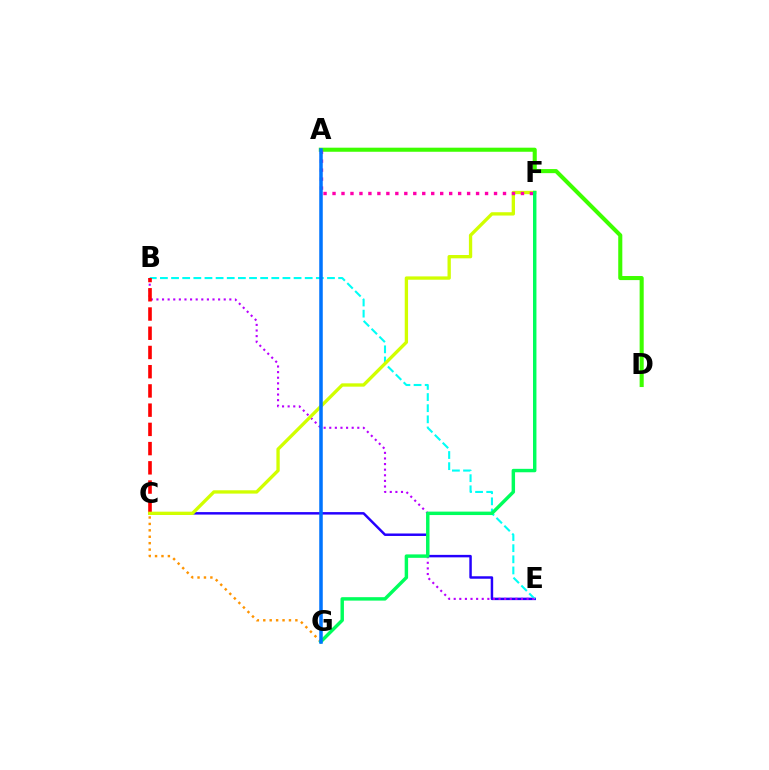{('C', 'E'): [{'color': '#2500ff', 'line_style': 'solid', 'thickness': 1.78}], ('B', 'E'): [{'color': '#00fff6', 'line_style': 'dashed', 'thickness': 1.51}, {'color': '#b900ff', 'line_style': 'dotted', 'thickness': 1.52}], ('A', 'D'): [{'color': '#3dff00', 'line_style': 'solid', 'thickness': 2.94}], ('B', 'C'): [{'color': '#ff0000', 'line_style': 'dashed', 'thickness': 2.61}], ('C', 'F'): [{'color': '#d1ff00', 'line_style': 'solid', 'thickness': 2.39}], ('A', 'F'): [{'color': '#ff00ac', 'line_style': 'dotted', 'thickness': 2.44}], ('C', 'G'): [{'color': '#ff9400', 'line_style': 'dotted', 'thickness': 1.74}], ('F', 'G'): [{'color': '#00ff5c', 'line_style': 'solid', 'thickness': 2.48}], ('A', 'G'): [{'color': '#0074ff', 'line_style': 'solid', 'thickness': 2.54}]}